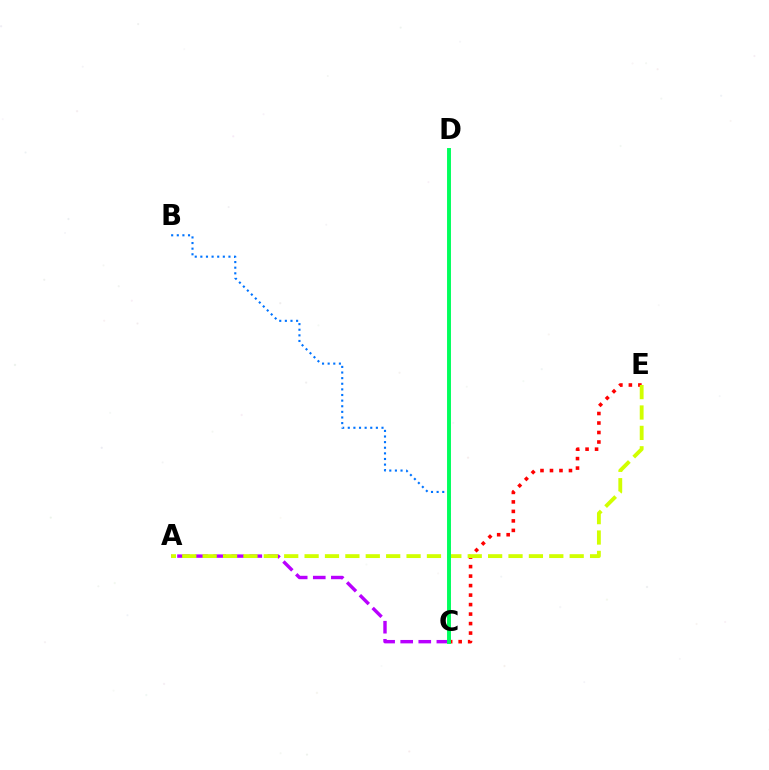{('C', 'E'): [{'color': '#ff0000', 'line_style': 'dotted', 'thickness': 2.58}], ('A', 'C'): [{'color': '#b900ff', 'line_style': 'dashed', 'thickness': 2.46}], ('B', 'C'): [{'color': '#0074ff', 'line_style': 'dotted', 'thickness': 1.53}], ('A', 'E'): [{'color': '#d1ff00', 'line_style': 'dashed', 'thickness': 2.77}], ('C', 'D'): [{'color': '#00ff5c', 'line_style': 'solid', 'thickness': 2.82}]}